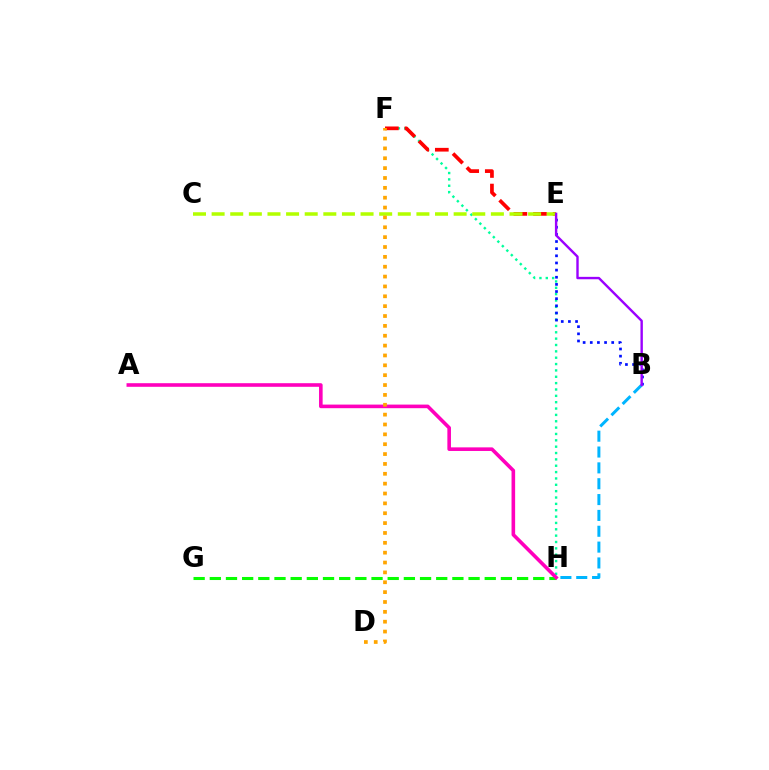{('G', 'H'): [{'color': '#08ff00', 'line_style': 'dashed', 'thickness': 2.2}], ('F', 'H'): [{'color': '#00ff9d', 'line_style': 'dotted', 'thickness': 1.73}], ('B', 'E'): [{'color': '#0010ff', 'line_style': 'dotted', 'thickness': 1.94}, {'color': '#9b00ff', 'line_style': 'solid', 'thickness': 1.73}], ('E', 'F'): [{'color': '#ff0000', 'line_style': 'dashed', 'thickness': 2.66}], ('A', 'H'): [{'color': '#ff00bd', 'line_style': 'solid', 'thickness': 2.59}], ('C', 'E'): [{'color': '#b3ff00', 'line_style': 'dashed', 'thickness': 2.53}], ('B', 'H'): [{'color': '#00b5ff', 'line_style': 'dashed', 'thickness': 2.15}], ('D', 'F'): [{'color': '#ffa500', 'line_style': 'dotted', 'thickness': 2.68}]}